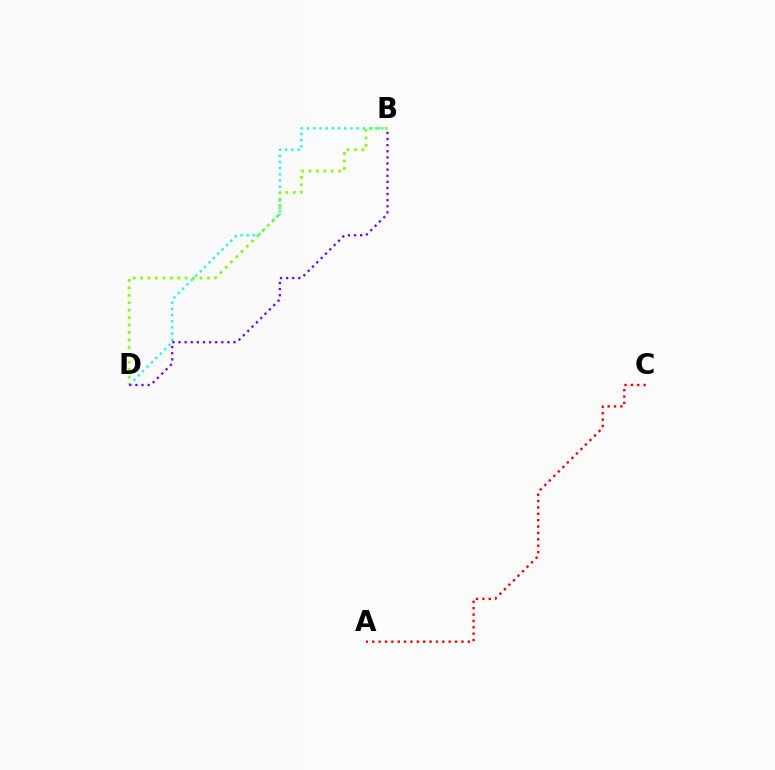{('B', 'D'): [{'color': '#00fff6', 'line_style': 'dotted', 'thickness': 1.68}, {'color': '#84ff00', 'line_style': 'dotted', 'thickness': 2.02}, {'color': '#7200ff', 'line_style': 'dotted', 'thickness': 1.66}], ('A', 'C'): [{'color': '#ff0000', 'line_style': 'dotted', 'thickness': 1.73}]}